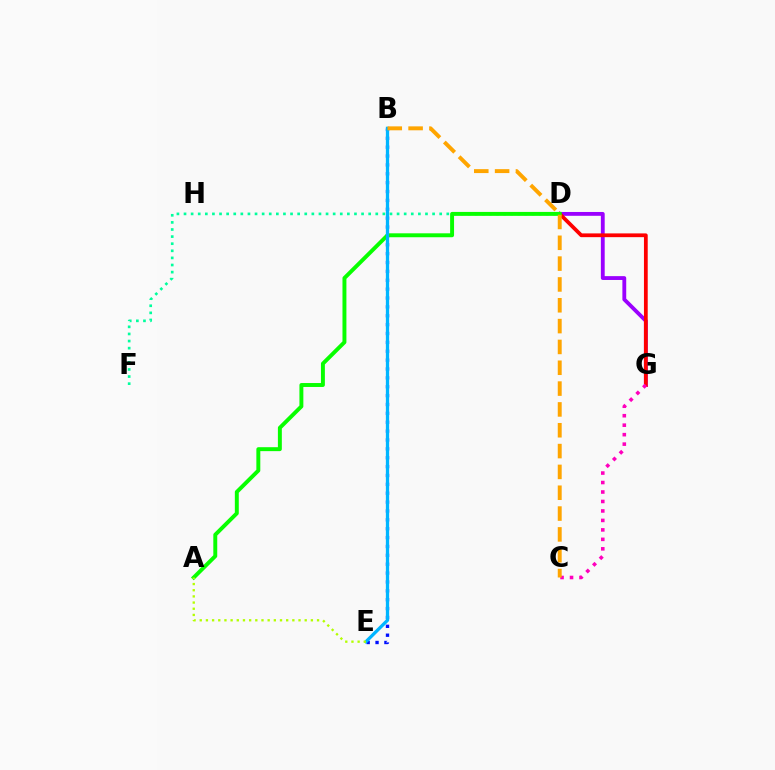{('D', 'G'): [{'color': '#9b00ff', 'line_style': 'solid', 'thickness': 2.76}, {'color': '#ff0000', 'line_style': 'solid', 'thickness': 2.71}], ('B', 'E'): [{'color': '#0010ff', 'line_style': 'dotted', 'thickness': 2.41}, {'color': '#00b5ff', 'line_style': 'solid', 'thickness': 2.35}], ('D', 'F'): [{'color': '#00ff9d', 'line_style': 'dotted', 'thickness': 1.93}], ('C', 'G'): [{'color': '#ff00bd', 'line_style': 'dotted', 'thickness': 2.57}], ('A', 'D'): [{'color': '#08ff00', 'line_style': 'solid', 'thickness': 2.83}], ('A', 'E'): [{'color': '#b3ff00', 'line_style': 'dotted', 'thickness': 1.68}], ('B', 'C'): [{'color': '#ffa500', 'line_style': 'dashed', 'thickness': 2.83}]}